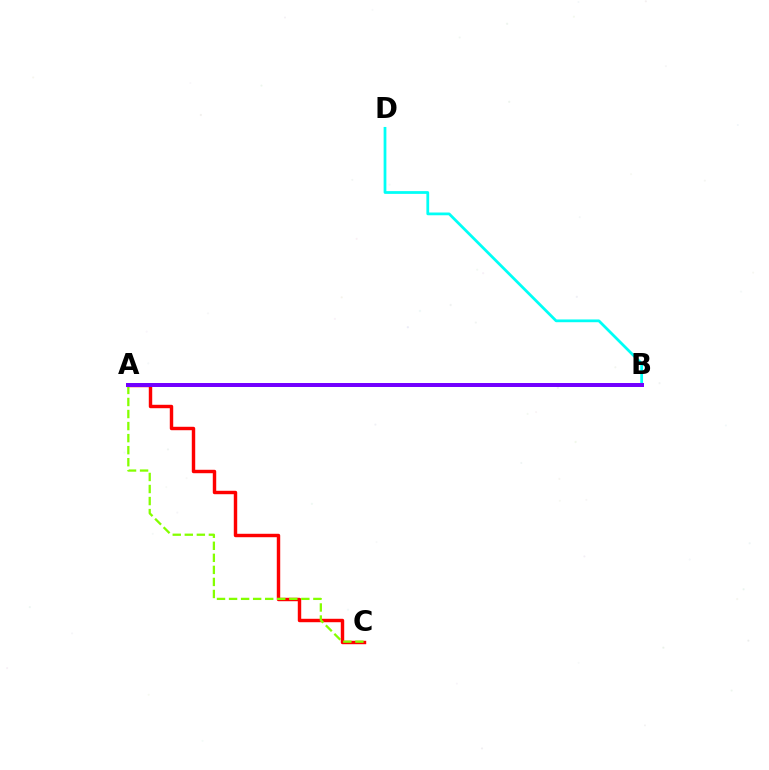{('B', 'D'): [{'color': '#00fff6', 'line_style': 'solid', 'thickness': 1.99}], ('A', 'C'): [{'color': '#ff0000', 'line_style': 'solid', 'thickness': 2.47}, {'color': '#84ff00', 'line_style': 'dashed', 'thickness': 1.64}], ('A', 'B'): [{'color': '#7200ff', 'line_style': 'solid', 'thickness': 2.86}]}